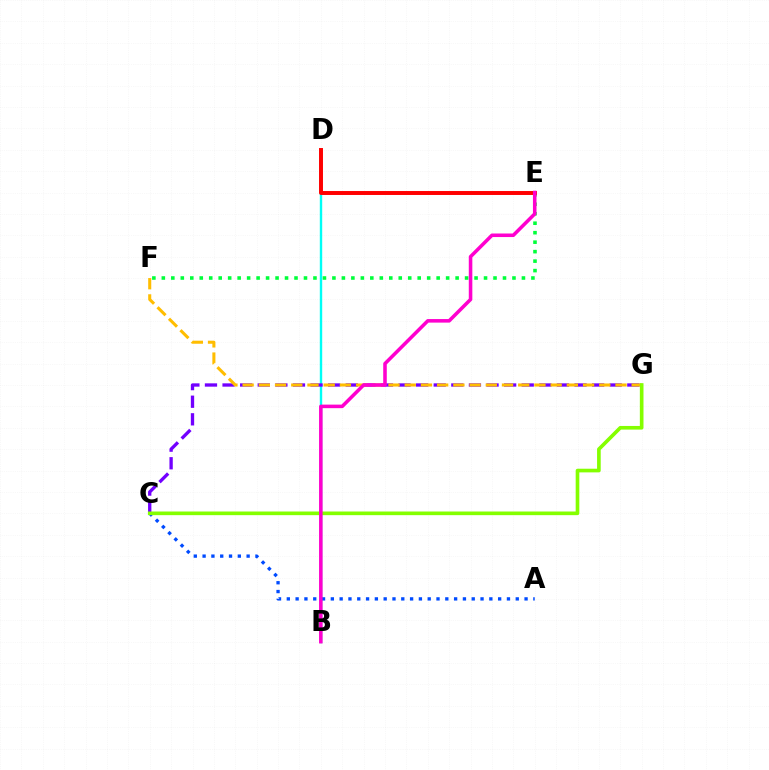{('B', 'D'): [{'color': '#00fff6', 'line_style': 'solid', 'thickness': 1.72}], ('A', 'C'): [{'color': '#004bff', 'line_style': 'dotted', 'thickness': 2.39}], ('C', 'G'): [{'color': '#7200ff', 'line_style': 'dashed', 'thickness': 2.39}, {'color': '#84ff00', 'line_style': 'solid', 'thickness': 2.63}], ('F', 'G'): [{'color': '#ffbd00', 'line_style': 'dashed', 'thickness': 2.2}], ('E', 'F'): [{'color': '#00ff39', 'line_style': 'dotted', 'thickness': 2.57}], ('D', 'E'): [{'color': '#ff0000', 'line_style': 'solid', 'thickness': 2.84}], ('B', 'E'): [{'color': '#ff00cf', 'line_style': 'solid', 'thickness': 2.56}]}